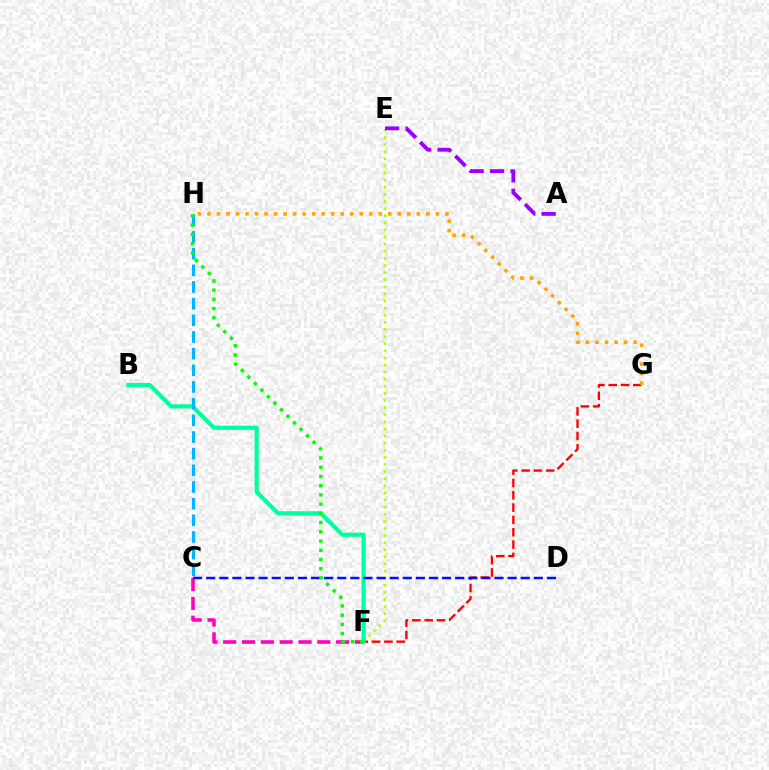{('C', 'F'): [{'color': '#ff00bd', 'line_style': 'dashed', 'thickness': 2.56}], ('E', 'F'): [{'color': '#b3ff00', 'line_style': 'dotted', 'thickness': 1.93}], ('A', 'E'): [{'color': '#9b00ff', 'line_style': 'dashed', 'thickness': 2.78}], ('F', 'G'): [{'color': '#ff0000', 'line_style': 'dashed', 'thickness': 1.67}], ('B', 'F'): [{'color': '#00ff9d', 'line_style': 'solid', 'thickness': 2.99}], ('G', 'H'): [{'color': '#ffa500', 'line_style': 'dotted', 'thickness': 2.59}], ('C', 'H'): [{'color': '#00b5ff', 'line_style': 'dashed', 'thickness': 2.26}], ('C', 'D'): [{'color': '#0010ff', 'line_style': 'dashed', 'thickness': 1.78}], ('F', 'H'): [{'color': '#08ff00', 'line_style': 'dotted', 'thickness': 2.51}]}